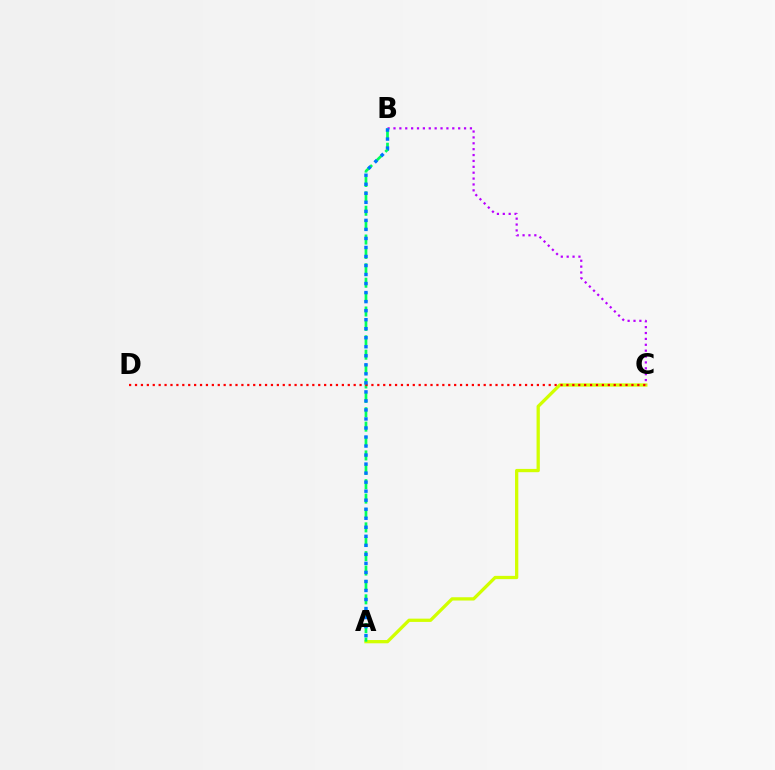{('A', 'C'): [{'color': '#d1ff00', 'line_style': 'solid', 'thickness': 2.36}], ('B', 'C'): [{'color': '#b900ff', 'line_style': 'dotted', 'thickness': 1.6}], ('A', 'B'): [{'color': '#00ff5c', 'line_style': 'dashed', 'thickness': 1.96}, {'color': '#0074ff', 'line_style': 'dotted', 'thickness': 2.45}], ('C', 'D'): [{'color': '#ff0000', 'line_style': 'dotted', 'thickness': 1.61}]}